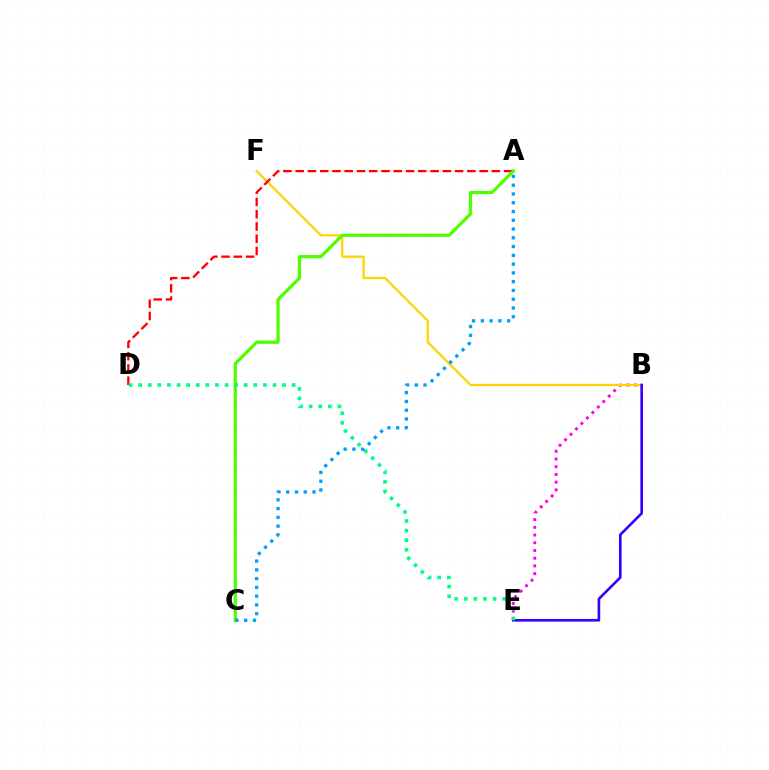{('B', 'E'): [{'color': '#ff00ed', 'line_style': 'dotted', 'thickness': 2.1}, {'color': '#3700ff', 'line_style': 'solid', 'thickness': 1.9}], ('B', 'F'): [{'color': '#ffd500', 'line_style': 'solid', 'thickness': 1.64}], ('A', 'D'): [{'color': '#ff0000', 'line_style': 'dashed', 'thickness': 1.67}], ('A', 'C'): [{'color': '#4fff00', 'line_style': 'solid', 'thickness': 2.33}, {'color': '#009eff', 'line_style': 'dotted', 'thickness': 2.38}], ('D', 'E'): [{'color': '#00ff86', 'line_style': 'dotted', 'thickness': 2.61}]}